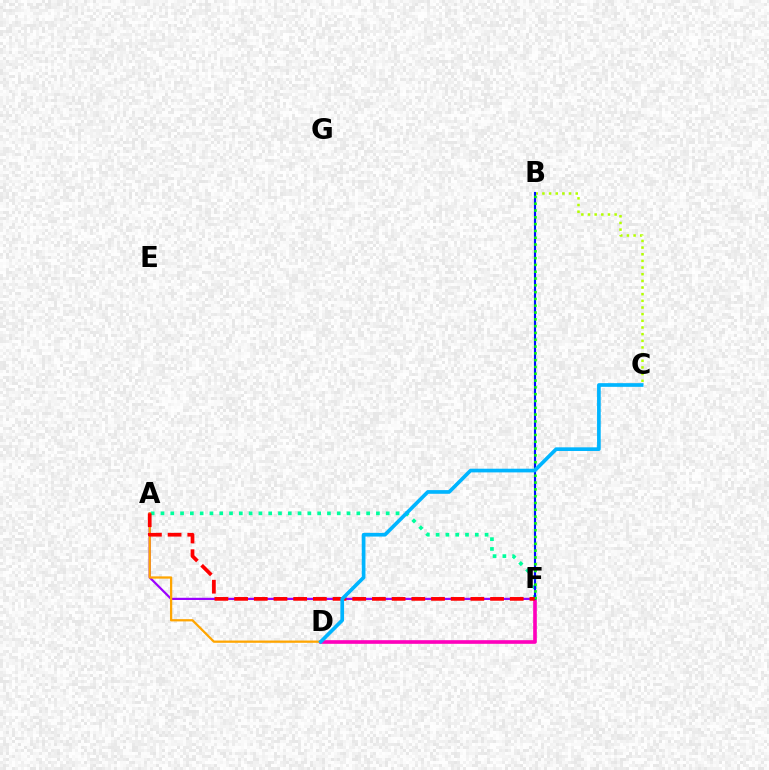{('A', 'F'): [{'color': '#9b00ff', 'line_style': 'solid', 'thickness': 1.59}, {'color': '#00ff9d', 'line_style': 'dotted', 'thickness': 2.66}, {'color': '#ff0000', 'line_style': 'dashed', 'thickness': 2.67}], ('B', 'C'): [{'color': '#b3ff00', 'line_style': 'dotted', 'thickness': 1.81}], ('D', 'F'): [{'color': '#ff00bd', 'line_style': 'solid', 'thickness': 2.62}], ('A', 'D'): [{'color': '#ffa500', 'line_style': 'solid', 'thickness': 1.63}], ('B', 'F'): [{'color': '#0010ff', 'line_style': 'solid', 'thickness': 1.54}, {'color': '#08ff00', 'line_style': 'dotted', 'thickness': 1.85}], ('C', 'D'): [{'color': '#00b5ff', 'line_style': 'solid', 'thickness': 2.65}]}